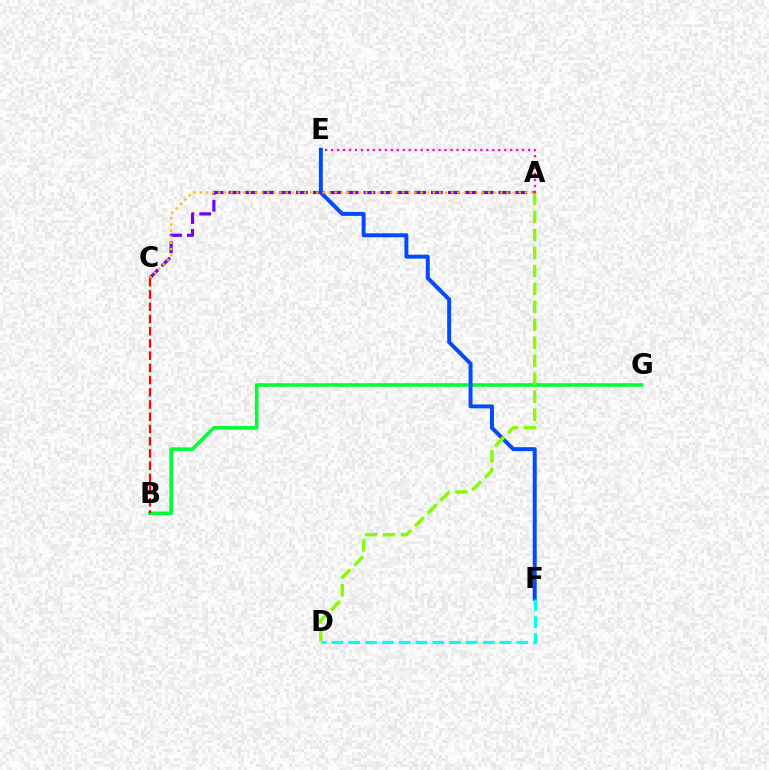{('B', 'G'): [{'color': '#00ff39', 'line_style': 'solid', 'thickness': 2.6}], ('E', 'F'): [{'color': '#004bff', 'line_style': 'solid', 'thickness': 2.85}], ('A', 'C'): [{'color': '#7200ff', 'line_style': 'dashed', 'thickness': 2.29}, {'color': '#ffbd00', 'line_style': 'dotted', 'thickness': 1.67}], ('D', 'F'): [{'color': '#00fff6', 'line_style': 'dashed', 'thickness': 2.28}], ('B', 'C'): [{'color': '#ff0000', 'line_style': 'dashed', 'thickness': 1.66}], ('A', 'D'): [{'color': '#84ff00', 'line_style': 'dashed', 'thickness': 2.44}], ('A', 'E'): [{'color': '#ff00cf', 'line_style': 'dotted', 'thickness': 1.62}]}